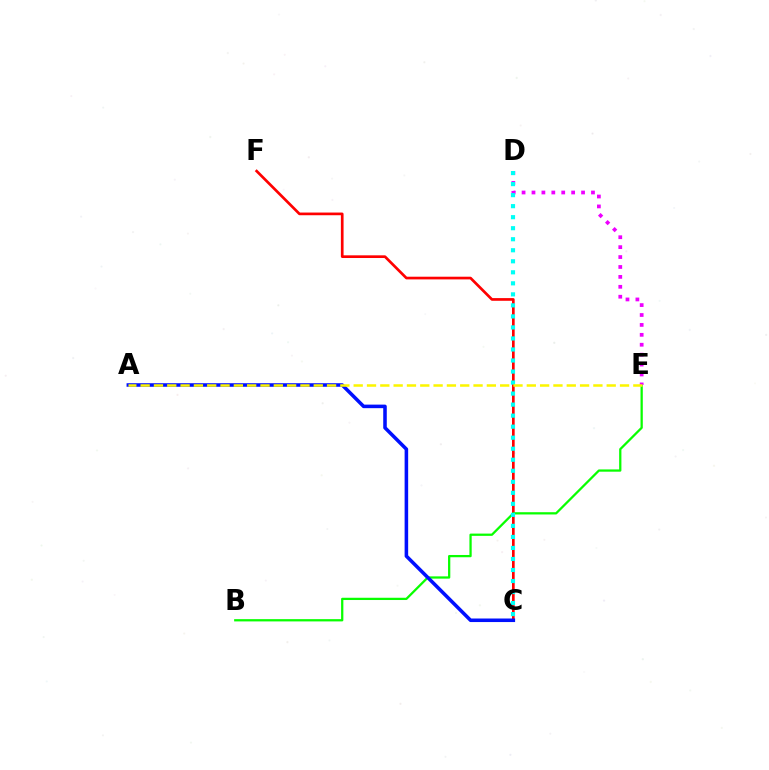{('C', 'F'): [{'color': '#ff0000', 'line_style': 'solid', 'thickness': 1.93}], ('B', 'E'): [{'color': '#08ff00', 'line_style': 'solid', 'thickness': 1.63}], ('A', 'C'): [{'color': '#0010ff', 'line_style': 'solid', 'thickness': 2.56}], ('D', 'E'): [{'color': '#ee00ff', 'line_style': 'dotted', 'thickness': 2.69}], ('C', 'D'): [{'color': '#00fff6', 'line_style': 'dotted', 'thickness': 3.0}], ('A', 'E'): [{'color': '#fcf500', 'line_style': 'dashed', 'thickness': 1.81}]}